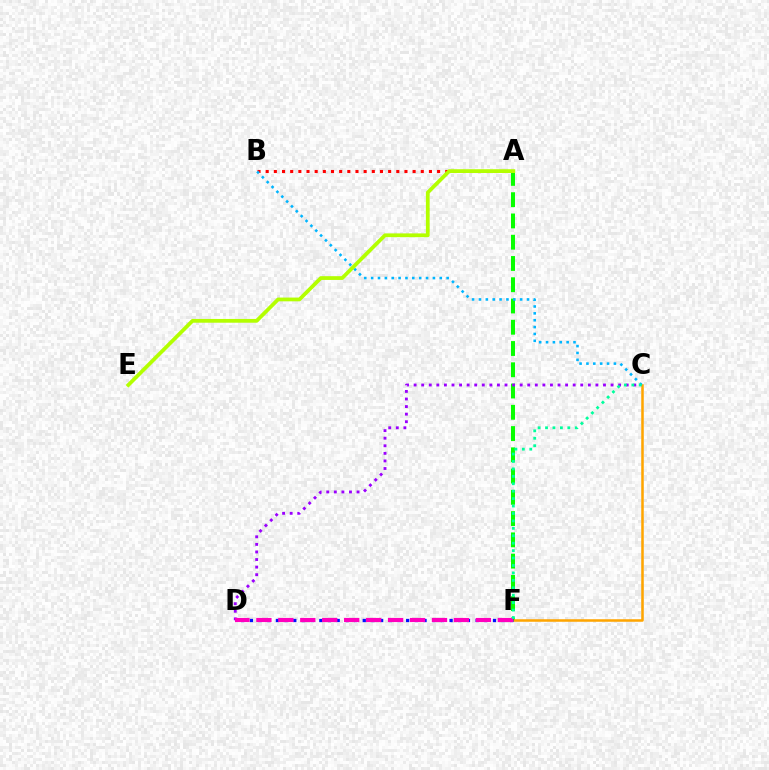{('A', 'F'): [{'color': '#08ff00', 'line_style': 'dashed', 'thickness': 2.89}], ('C', 'D'): [{'color': '#9b00ff', 'line_style': 'dotted', 'thickness': 2.06}], ('C', 'F'): [{'color': '#ffa500', 'line_style': 'solid', 'thickness': 1.82}, {'color': '#00ff9d', 'line_style': 'dotted', 'thickness': 2.02}], ('A', 'B'): [{'color': '#ff0000', 'line_style': 'dotted', 'thickness': 2.22}], ('D', 'F'): [{'color': '#0010ff', 'line_style': 'dotted', 'thickness': 2.36}, {'color': '#ff00bd', 'line_style': 'dashed', 'thickness': 2.98}], ('B', 'C'): [{'color': '#00b5ff', 'line_style': 'dotted', 'thickness': 1.87}], ('A', 'E'): [{'color': '#b3ff00', 'line_style': 'solid', 'thickness': 2.71}]}